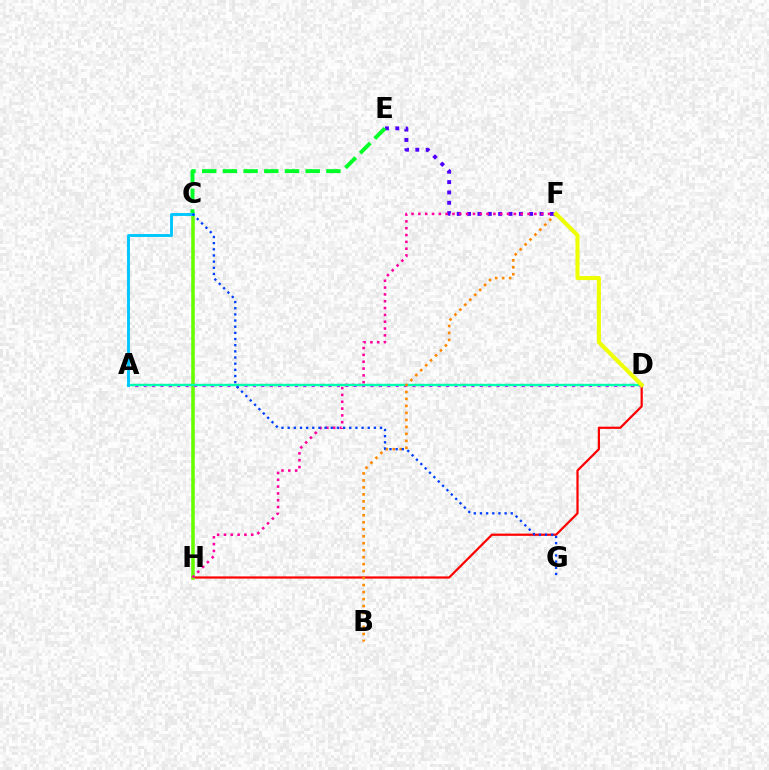{('D', 'H'): [{'color': '#ff0000', 'line_style': 'solid', 'thickness': 1.6}], ('C', 'H'): [{'color': '#66ff00', 'line_style': 'solid', 'thickness': 2.55}], ('A', 'D'): [{'color': '#d600ff', 'line_style': 'dotted', 'thickness': 2.28}, {'color': '#00ffaf', 'line_style': 'solid', 'thickness': 1.73}], ('E', 'F'): [{'color': '#4f00ff', 'line_style': 'dotted', 'thickness': 2.81}], ('C', 'E'): [{'color': '#00ff27', 'line_style': 'dashed', 'thickness': 2.81}], ('F', 'H'): [{'color': '#ff00a0', 'line_style': 'dotted', 'thickness': 1.85}], ('B', 'F'): [{'color': '#ff8800', 'line_style': 'dotted', 'thickness': 1.9}], ('A', 'C'): [{'color': '#00c7ff', 'line_style': 'solid', 'thickness': 2.1}], ('D', 'F'): [{'color': '#eeff00', 'line_style': 'solid', 'thickness': 2.93}], ('C', 'G'): [{'color': '#003fff', 'line_style': 'dotted', 'thickness': 1.67}]}